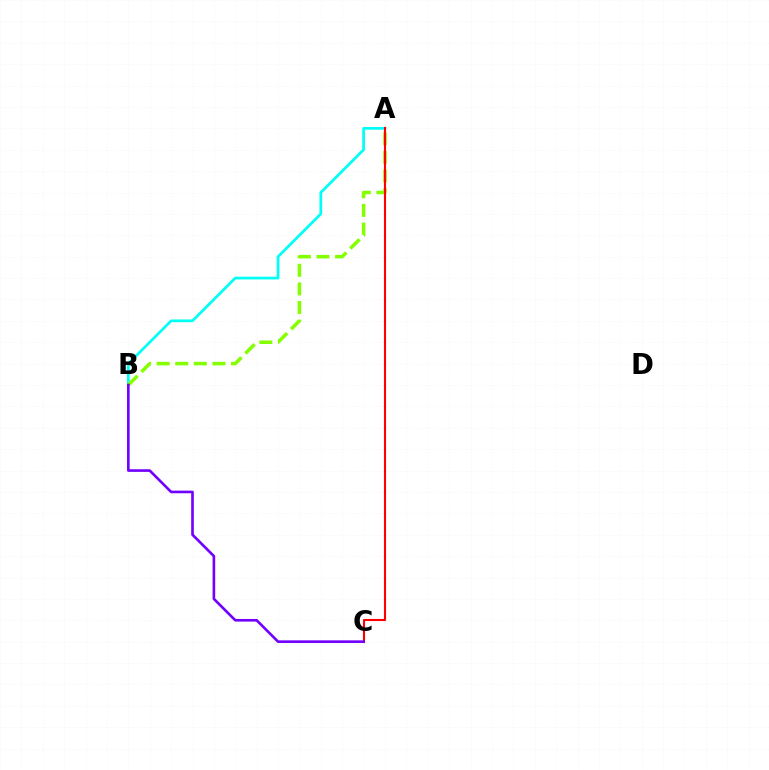{('A', 'B'): [{'color': '#00fff6', 'line_style': 'solid', 'thickness': 1.97}, {'color': '#84ff00', 'line_style': 'dashed', 'thickness': 2.53}], ('A', 'C'): [{'color': '#ff0000', 'line_style': 'solid', 'thickness': 1.52}], ('B', 'C'): [{'color': '#7200ff', 'line_style': 'solid', 'thickness': 1.9}]}